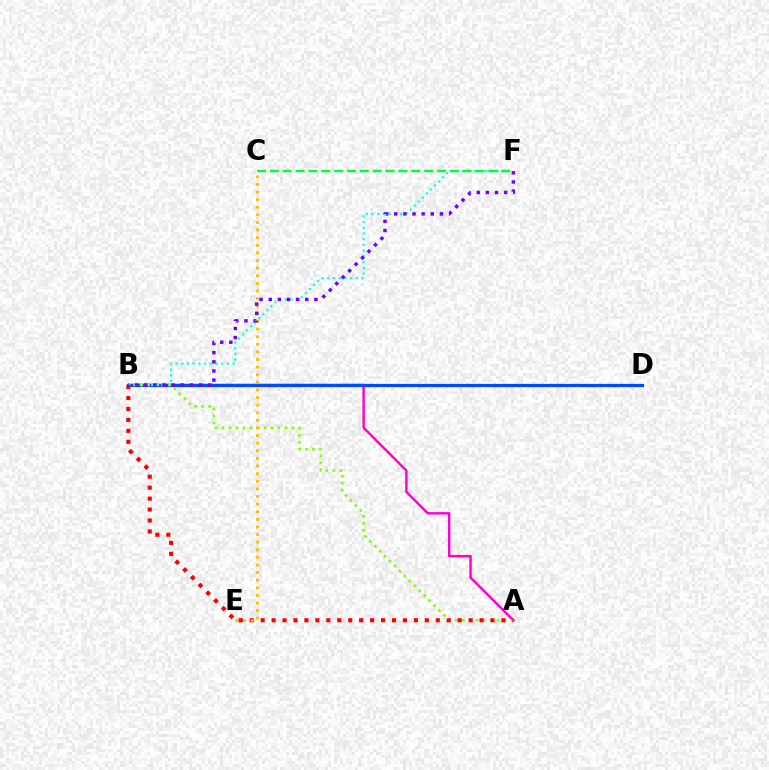{('A', 'B'): [{'color': '#ff00cf', 'line_style': 'solid', 'thickness': 1.75}, {'color': '#84ff00', 'line_style': 'dotted', 'thickness': 1.9}, {'color': '#ff0000', 'line_style': 'dotted', 'thickness': 2.97}], ('B', 'D'): [{'color': '#004bff', 'line_style': 'solid', 'thickness': 2.3}], ('B', 'F'): [{'color': '#00fff6', 'line_style': 'dotted', 'thickness': 1.55}, {'color': '#7200ff', 'line_style': 'dotted', 'thickness': 2.48}], ('C', 'F'): [{'color': '#00ff39', 'line_style': 'dashed', 'thickness': 1.75}], ('C', 'E'): [{'color': '#ffbd00', 'line_style': 'dotted', 'thickness': 2.07}]}